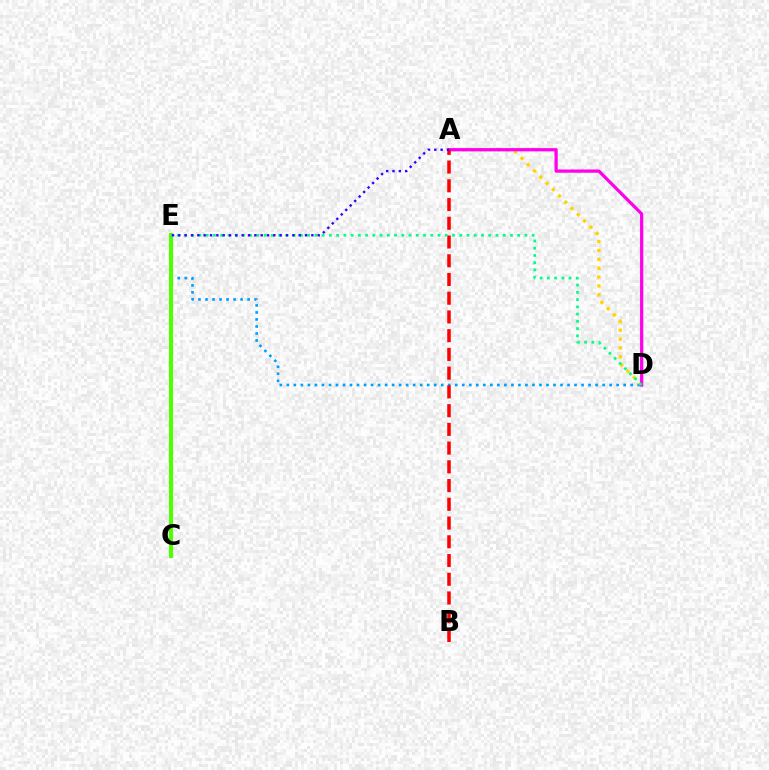{('D', 'E'): [{'color': '#009eff', 'line_style': 'dotted', 'thickness': 1.91}, {'color': '#00ff86', 'line_style': 'dotted', 'thickness': 1.97}], ('A', 'D'): [{'color': '#ffd500', 'line_style': 'dotted', 'thickness': 2.41}, {'color': '#ff00ed', 'line_style': 'solid', 'thickness': 2.33}], ('A', 'B'): [{'color': '#ff0000', 'line_style': 'dashed', 'thickness': 2.55}], ('C', 'E'): [{'color': '#4fff00', 'line_style': 'solid', 'thickness': 2.93}], ('A', 'E'): [{'color': '#3700ff', 'line_style': 'dotted', 'thickness': 1.72}]}